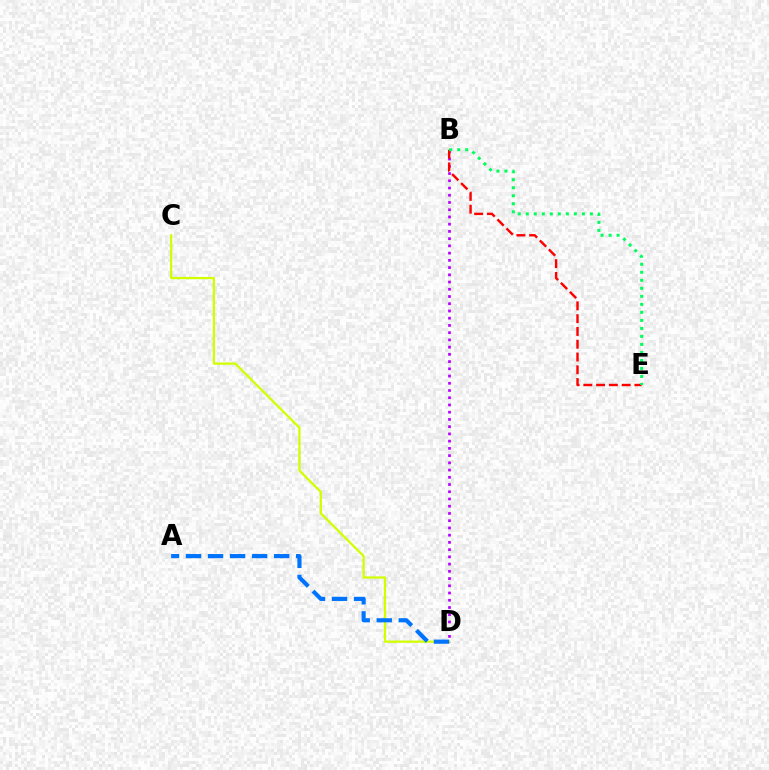{('C', 'D'): [{'color': '#d1ff00', 'line_style': 'solid', 'thickness': 1.63}], ('A', 'D'): [{'color': '#0074ff', 'line_style': 'dashed', 'thickness': 2.99}], ('B', 'D'): [{'color': '#b900ff', 'line_style': 'dotted', 'thickness': 1.96}], ('B', 'E'): [{'color': '#ff0000', 'line_style': 'dashed', 'thickness': 1.74}, {'color': '#00ff5c', 'line_style': 'dotted', 'thickness': 2.18}]}